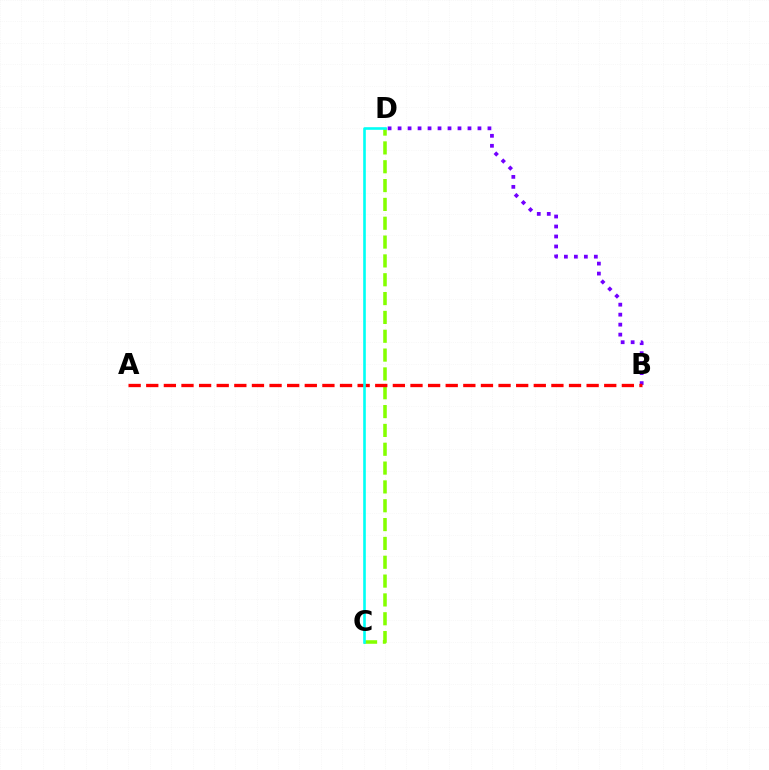{('B', 'D'): [{'color': '#7200ff', 'line_style': 'dotted', 'thickness': 2.71}], ('C', 'D'): [{'color': '#84ff00', 'line_style': 'dashed', 'thickness': 2.56}, {'color': '#00fff6', 'line_style': 'solid', 'thickness': 1.89}], ('A', 'B'): [{'color': '#ff0000', 'line_style': 'dashed', 'thickness': 2.39}]}